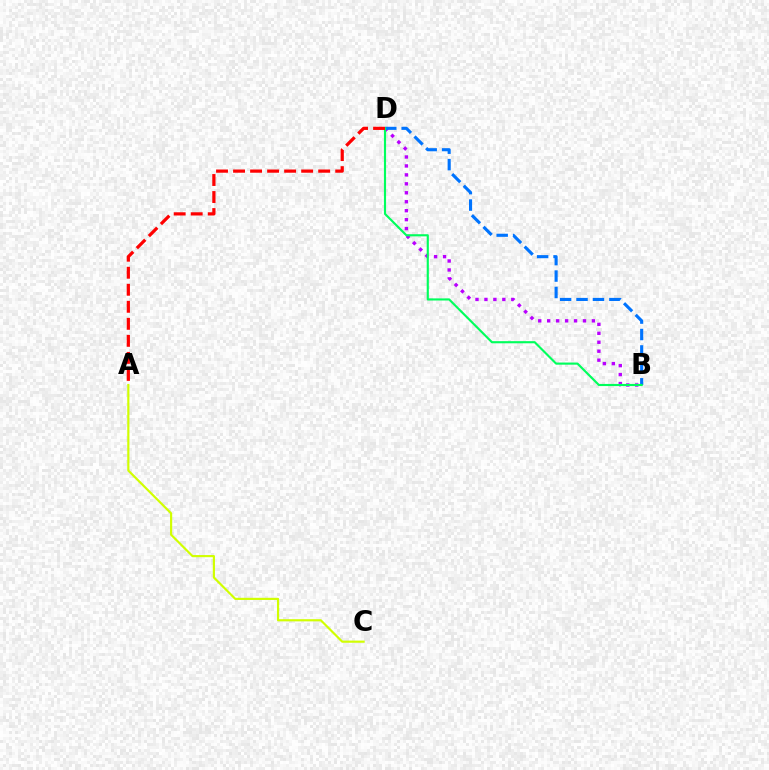{('B', 'D'): [{'color': '#b900ff', 'line_style': 'dotted', 'thickness': 2.43}, {'color': '#0074ff', 'line_style': 'dashed', 'thickness': 2.23}, {'color': '#00ff5c', 'line_style': 'solid', 'thickness': 1.54}], ('A', 'C'): [{'color': '#d1ff00', 'line_style': 'solid', 'thickness': 1.56}], ('A', 'D'): [{'color': '#ff0000', 'line_style': 'dashed', 'thickness': 2.31}]}